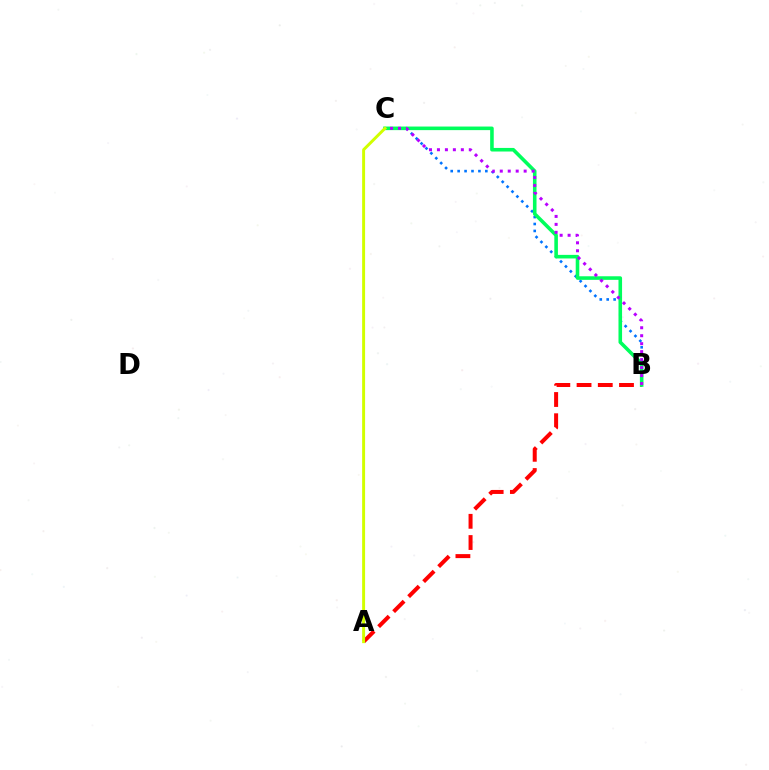{('B', 'C'): [{'color': '#0074ff', 'line_style': 'dotted', 'thickness': 1.88}, {'color': '#00ff5c', 'line_style': 'solid', 'thickness': 2.58}, {'color': '#b900ff', 'line_style': 'dotted', 'thickness': 2.16}], ('A', 'B'): [{'color': '#ff0000', 'line_style': 'dashed', 'thickness': 2.88}], ('A', 'C'): [{'color': '#d1ff00', 'line_style': 'solid', 'thickness': 2.13}]}